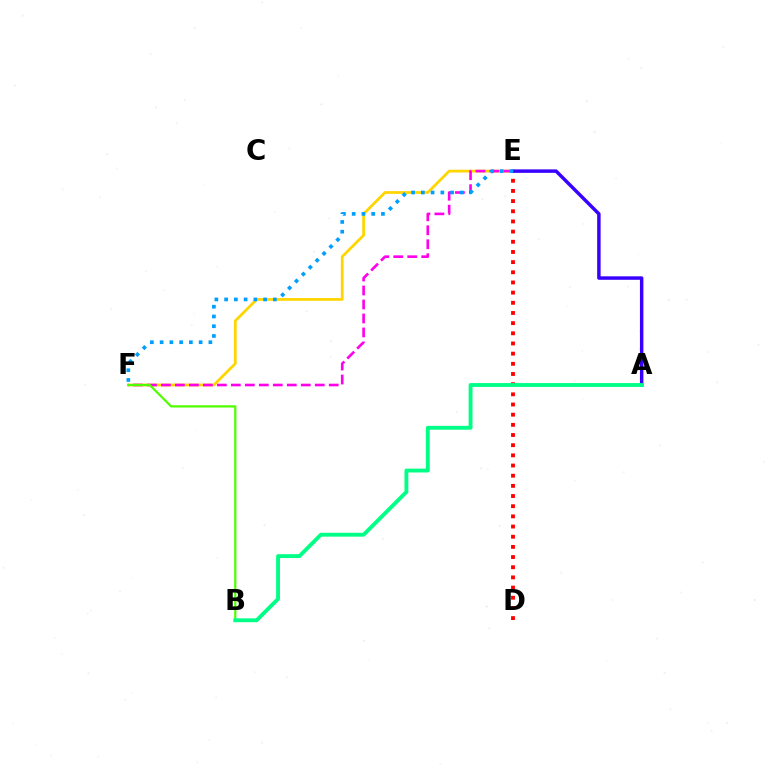{('E', 'F'): [{'color': '#ffd500', 'line_style': 'solid', 'thickness': 1.98}, {'color': '#ff00ed', 'line_style': 'dashed', 'thickness': 1.9}, {'color': '#009eff', 'line_style': 'dotted', 'thickness': 2.65}], ('D', 'E'): [{'color': '#ff0000', 'line_style': 'dotted', 'thickness': 2.76}], ('A', 'E'): [{'color': '#3700ff', 'line_style': 'solid', 'thickness': 2.49}], ('B', 'F'): [{'color': '#4fff00', 'line_style': 'solid', 'thickness': 1.61}], ('A', 'B'): [{'color': '#00ff86', 'line_style': 'solid', 'thickness': 2.78}]}